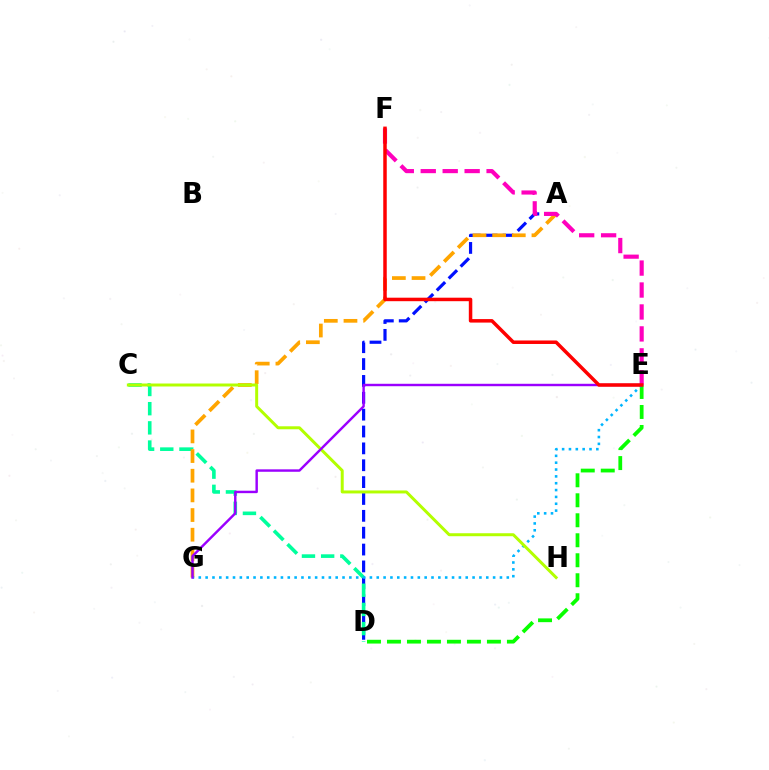{('A', 'D'): [{'color': '#0010ff', 'line_style': 'dashed', 'thickness': 2.29}], ('C', 'D'): [{'color': '#00ff9d', 'line_style': 'dashed', 'thickness': 2.61}], ('D', 'E'): [{'color': '#08ff00', 'line_style': 'dashed', 'thickness': 2.72}], ('A', 'G'): [{'color': '#ffa500', 'line_style': 'dashed', 'thickness': 2.67}], ('E', 'G'): [{'color': '#00b5ff', 'line_style': 'dotted', 'thickness': 1.86}, {'color': '#9b00ff', 'line_style': 'solid', 'thickness': 1.75}], ('C', 'H'): [{'color': '#b3ff00', 'line_style': 'solid', 'thickness': 2.14}], ('E', 'F'): [{'color': '#ff00bd', 'line_style': 'dashed', 'thickness': 2.98}, {'color': '#ff0000', 'line_style': 'solid', 'thickness': 2.52}]}